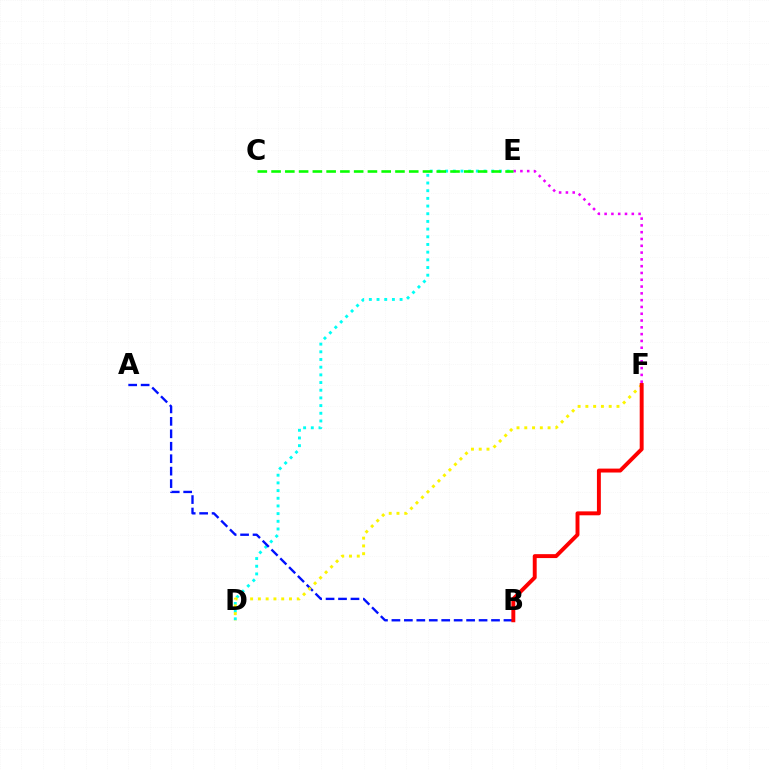{('D', 'E'): [{'color': '#00fff6', 'line_style': 'dotted', 'thickness': 2.09}], ('A', 'B'): [{'color': '#0010ff', 'line_style': 'dashed', 'thickness': 1.69}], ('E', 'F'): [{'color': '#ee00ff', 'line_style': 'dotted', 'thickness': 1.85}], ('D', 'F'): [{'color': '#fcf500', 'line_style': 'dotted', 'thickness': 2.11}], ('C', 'E'): [{'color': '#08ff00', 'line_style': 'dashed', 'thickness': 1.87}], ('B', 'F'): [{'color': '#ff0000', 'line_style': 'solid', 'thickness': 2.82}]}